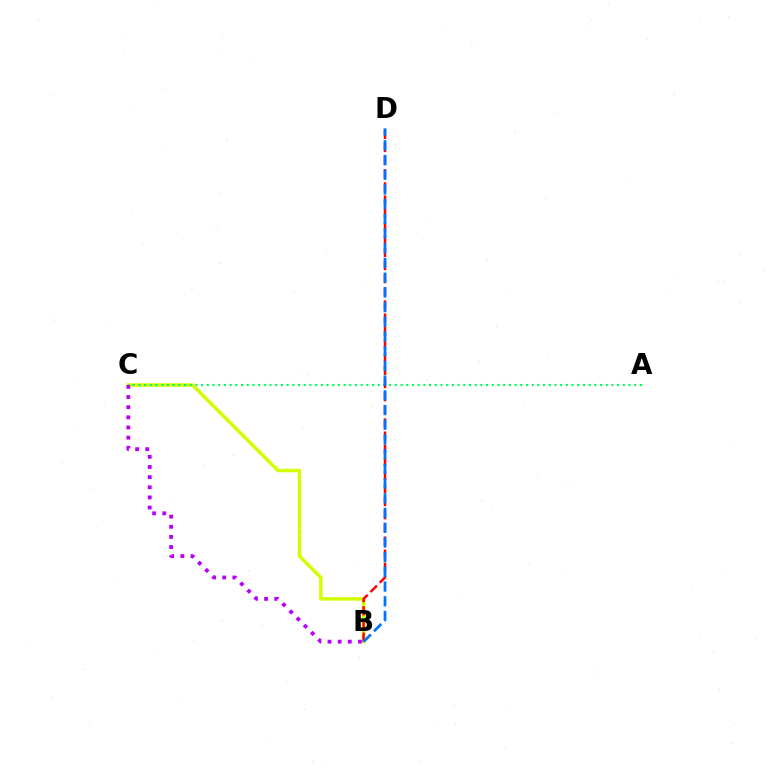{('B', 'C'): [{'color': '#d1ff00', 'line_style': 'solid', 'thickness': 2.51}, {'color': '#b900ff', 'line_style': 'dotted', 'thickness': 2.76}], ('A', 'C'): [{'color': '#00ff5c', 'line_style': 'dotted', 'thickness': 1.55}], ('B', 'D'): [{'color': '#ff0000', 'line_style': 'dashed', 'thickness': 1.78}, {'color': '#0074ff', 'line_style': 'dashed', 'thickness': 2.0}]}